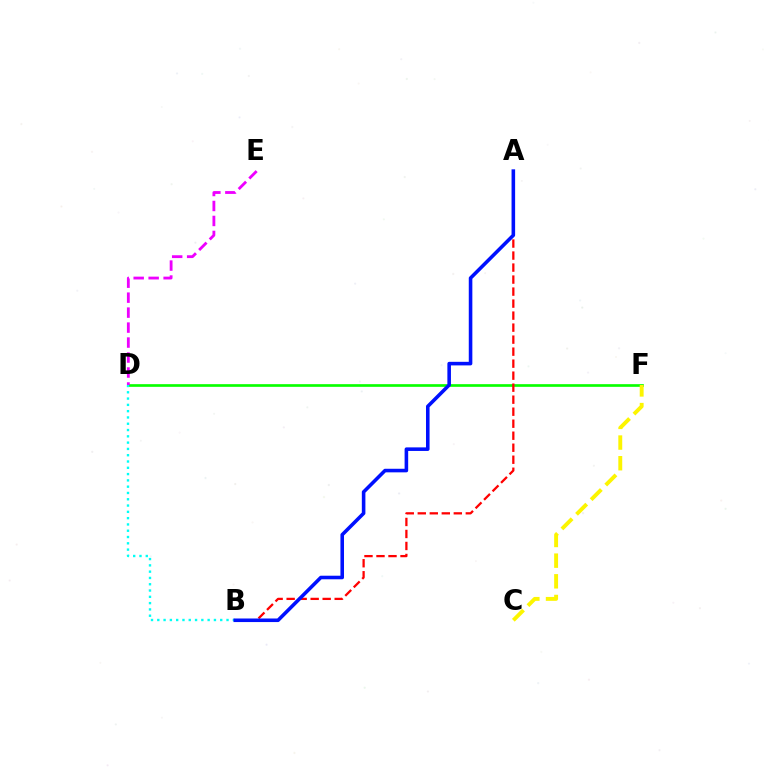{('D', 'F'): [{'color': '#08ff00', 'line_style': 'solid', 'thickness': 1.92}], ('A', 'B'): [{'color': '#ff0000', 'line_style': 'dashed', 'thickness': 1.63}, {'color': '#0010ff', 'line_style': 'solid', 'thickness': 2.57}], ('B', 'D'): [{'color': '#00fff6', 'line_style': 'dotted', 'thickness': 1.71}], ('C', 'F'): [{'color': '#fcf500', 'line_style': 'dashed', 'thickness': 2.81}], ('D', 'E'): [{'color': '#ee00ff', 'line_style': 'dashed', 'thickness': 2.03}]}